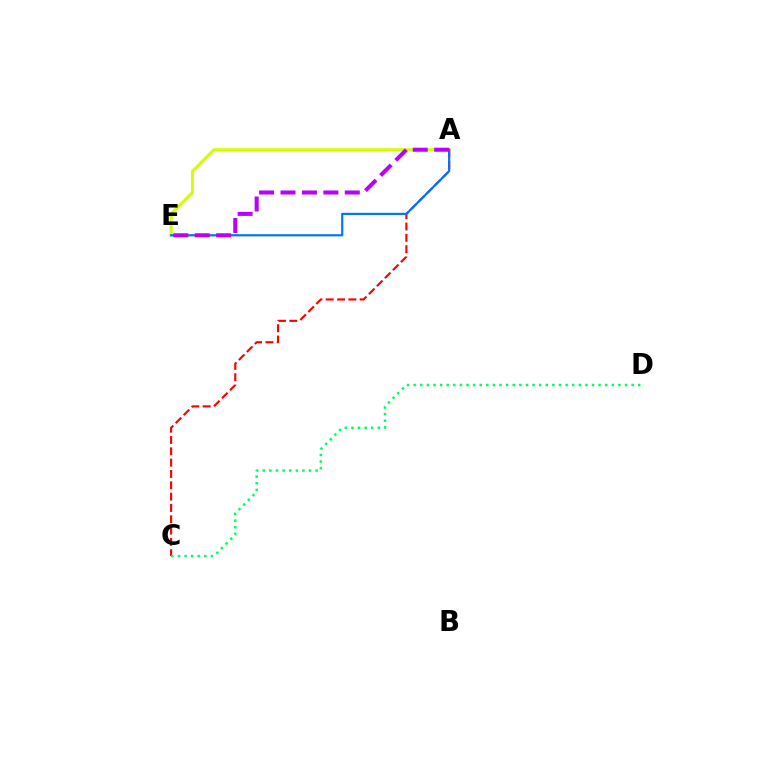{('A', 'C'): [{'color': '#ff0000', 'line_style': 'dashed', 'thickness': 1.54}], ('A', 'E'): [{'color': '#d1ff00', 'line_style': 'solid', 'thickness': 2.17}, {'color': '#0074ff', 'line_style': 'solid', 'thickness': 1.57}, {'color': '#b900ff', 'line_style': 'dashed', 'thickness': 2.91}], ('C', 'D'): [{'color': '#00ff5c', 'line_style': 'dotted', 'thickness': 1.79}]}